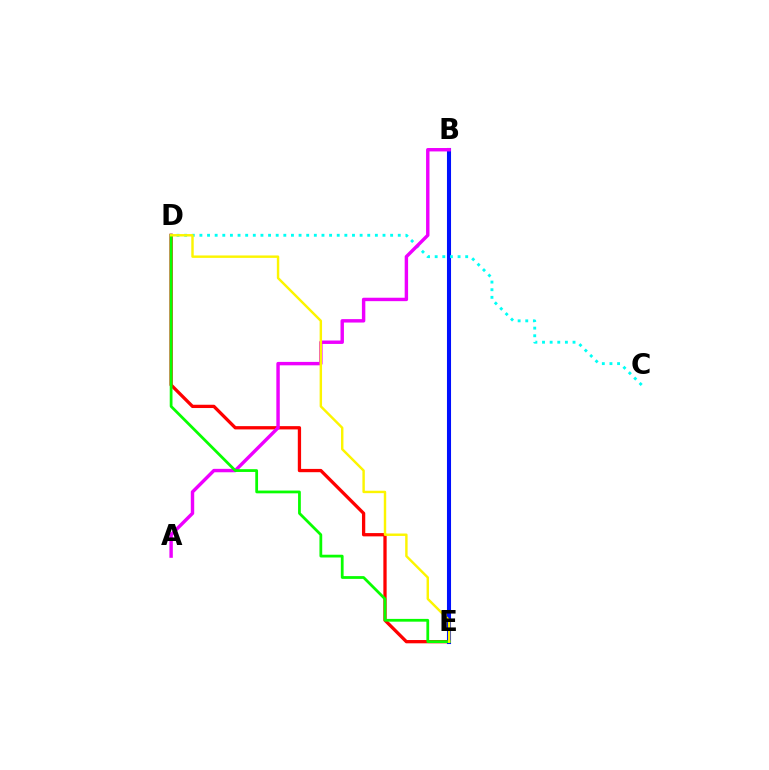{('D', 'E'): [{'color': '#ff0000', 'line_style': 'solid', 'thickness': 2.37}, {'color': '#08ff00', 'line_style': 'solid', 'thickness': 1.99}, {'color': '#fcf500', 'line_style': 'solid', 'thickness': 1.75}], ('B', 'E'): [{'color': '#0010ff', 'line_style': 'solid', 'thickness': 2.93}], ('C', 'D'): [{'color': '#00fff6', 'line_style': 'dotted', 'thickness': 2.07}], ('A', 'B'): [{'color': '#ee00ff', 'line_style': 'solid', 'thickness': 2.46}]}